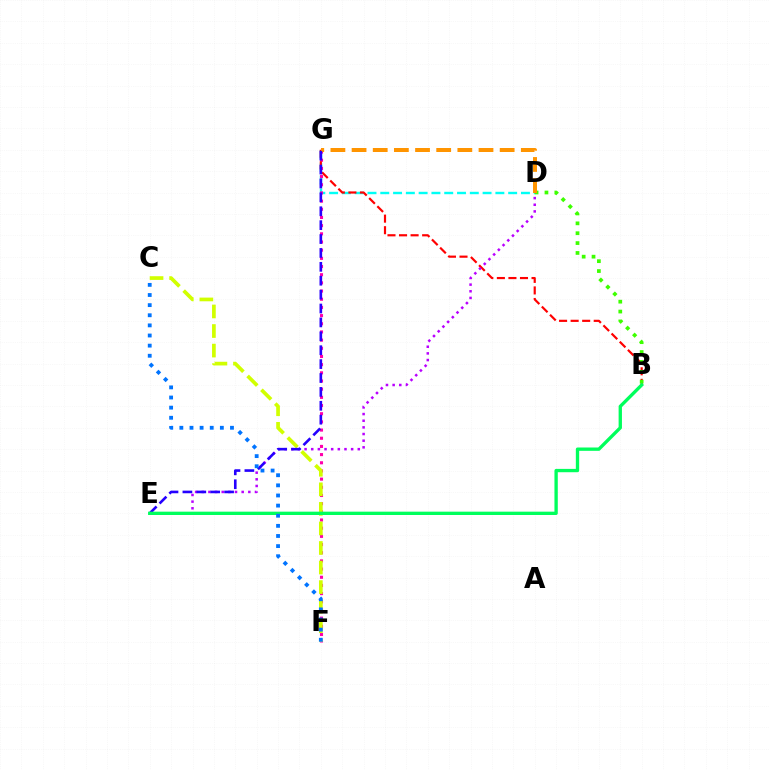{('D', 'G'): [{'color': '#00fff6', 'line_style': 'dashed', 'thickness': 1.74}, {'color': '#ff9400', 'line_style': 'dashed', 'thickness': 2.87}], ('F', 'G'): [{'color': '#ff00ac', 'line_style': 'dotted', 'thickness': 2.22}], ('B', 'G'): [{'color': '#ff0000', 'line_style': 'dashed', 'thickness': 1.57}], ('B', 'D'): [{'color': '#3dff00', 'line_style': 'dotted', 'thickness': 2.68}], ('D', 'E'): [{'color': '#b900ff', 'line_style': 'dotted', 'thickness': 1.81}], ('C', 'F'): [{'color': '#d1ff00', 'line_style': 'dashed', 'thickness': 2.66}, {'color': '#0074ff', 'line_style': 'dotted', 'thickness': 2.75}], ('E', 'G'): [{'color': '#2500ff', 'line_style': 'dashed', 'thickness': 1.89}], ('B', 'E'): [{'color': '#00ff5c', 'line_style': 'solid', 'thickness': 2.4}]}